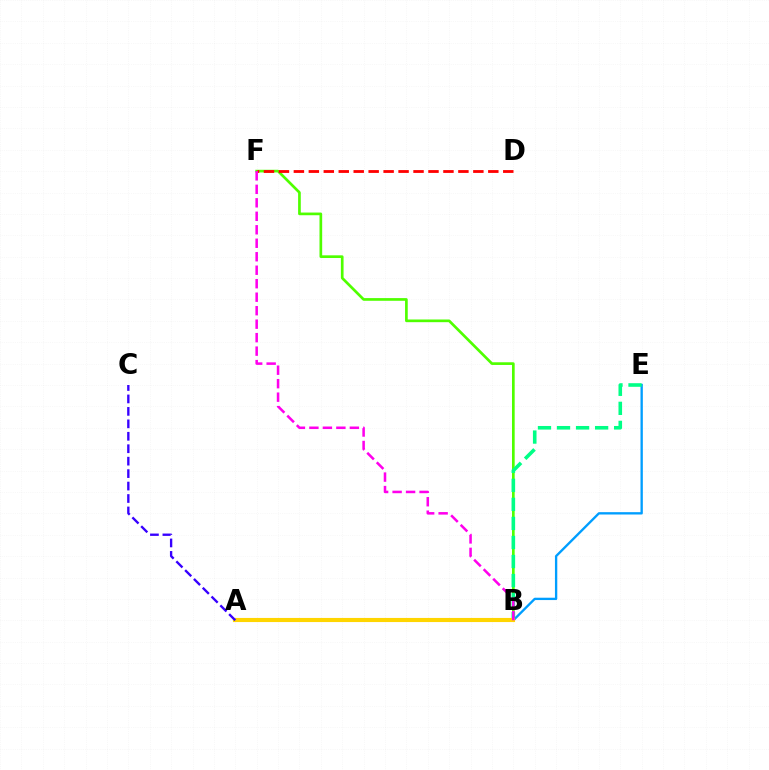{('B', 'E'): [{'color': '#009eff', 'line_style': 'solid', 'thickness': 1.69}, {'color': '#00ff86', 'line_style': 'dashed', 'thickness': 2.59}], ('B', 'F'): [{'color': '#4fff00', 'line_style': 'solid', 'thickness': 1.93}, {'color': '#ff00ed', 'line_style': 'dashed', 'thickness': 1.83}], ('D', 'F'): [{'color': '#ff0000', 'line_style': 'dashed', 'thickness': 2.03}], ('A', 'B'): [{'color': '#ffd500', 'line_style': 'solid', 'thickness': 2.96}], ('A', 'C'): [{'color': '#3700ff', 'line_style': 'dashed', 'thickness': 1.69}]}